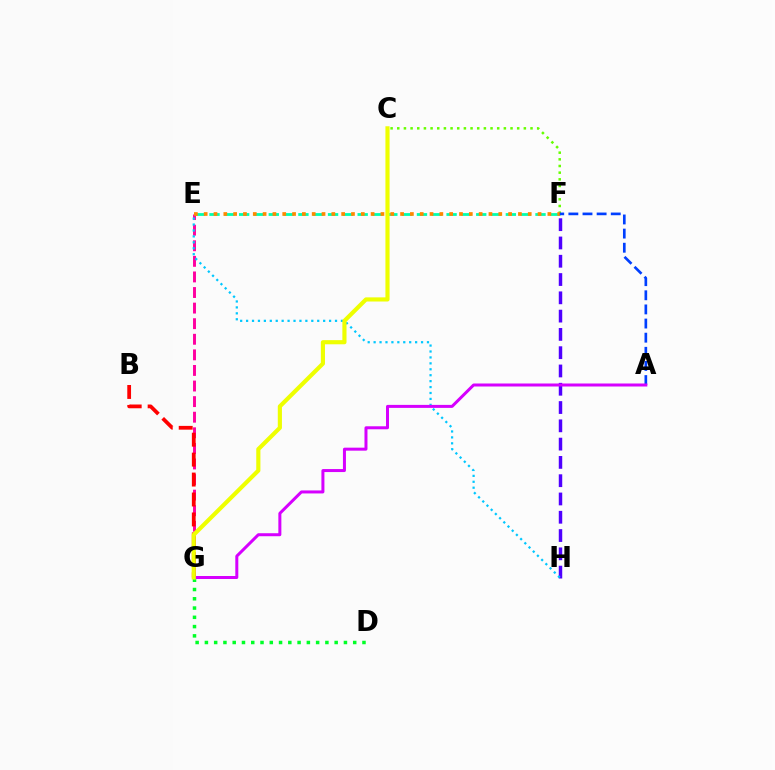{('E', 'G'): [{'color': '#ff00a0', 'line_style': 'dashed', 'thickness': 2.12}], ('C', 'F'): [{'color': '#66ff00', 'line_style': 'dotted', 'thickness': 1.81}], ('F', 'H'): [{'color': '#4f00ff', 'line_style': 'dashed', 'thickness': 2.48}], ('E', 'F'): [{'color': '#00ffaf', 'line_style': 'dashed', 'thickness': 2.01}, {'color': '#ff8800', 'line_style': 'dotted', 'thickness': 2.67}], ('E', 'H'): [{'color': '#00c7ff', 'line_style': 'dotted', 'thickness': 1.61}], ('B', 'G'): [{'color': '#ff0000', 'line_style': 'dashed', 'thickness': 2.71}], ('D', 'G'): [{'color': '#00ff27', 'line_style': 'dotted', 'thickness': 2.52}], ('A', 'F'): [{'color': '#003fff', 'line_style': 'dashed', 'thickness': 1.92}], ('A', 'G'): [{'color': '#d600ff', 'line_style': 'solid', 'thickness': 2.16}], ('C', 'G'): [{'color': '#eeff00', 'line_style': 'solid', 'thickness': 2.98}]}